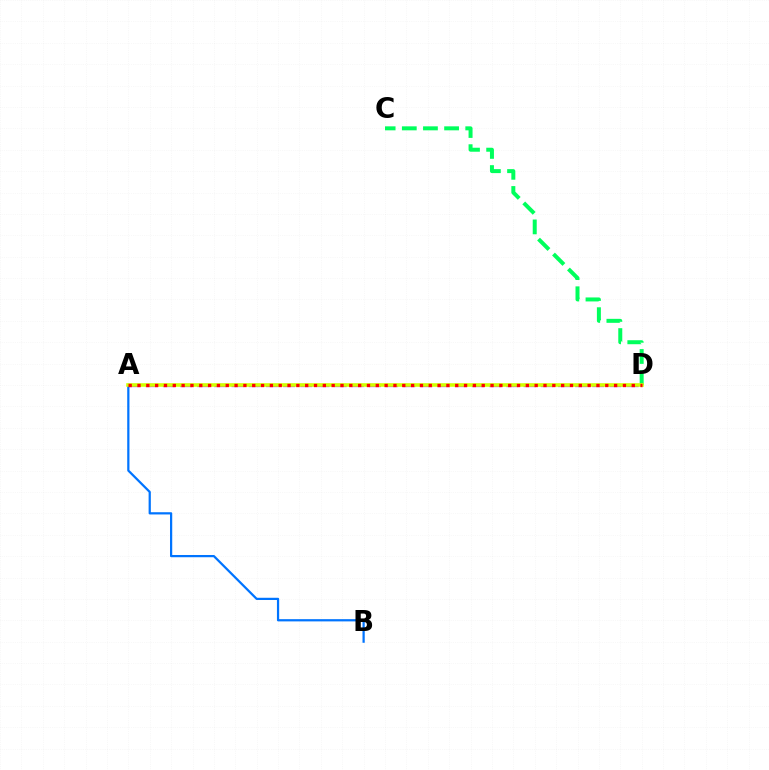{('C', 'D'): [{'color': '#00ff5c', 'line_style': 'dashed', 'thickness': 2.87}], ('A', 'D'): [{'color': '#b900ff', 'line_style': 'dashed', 'thickness': 2.33}, {'color': '#d1ff00', 'line_style': 'solid', 'thickness': 2.58}, {'color': '#ff0000', 'line_style': 'dotted', 'thickness': 2.4}], ('A', 'B'): [{'color': '#0074ff', 'line_style': 'solid', 'thickness': 1.61}]}